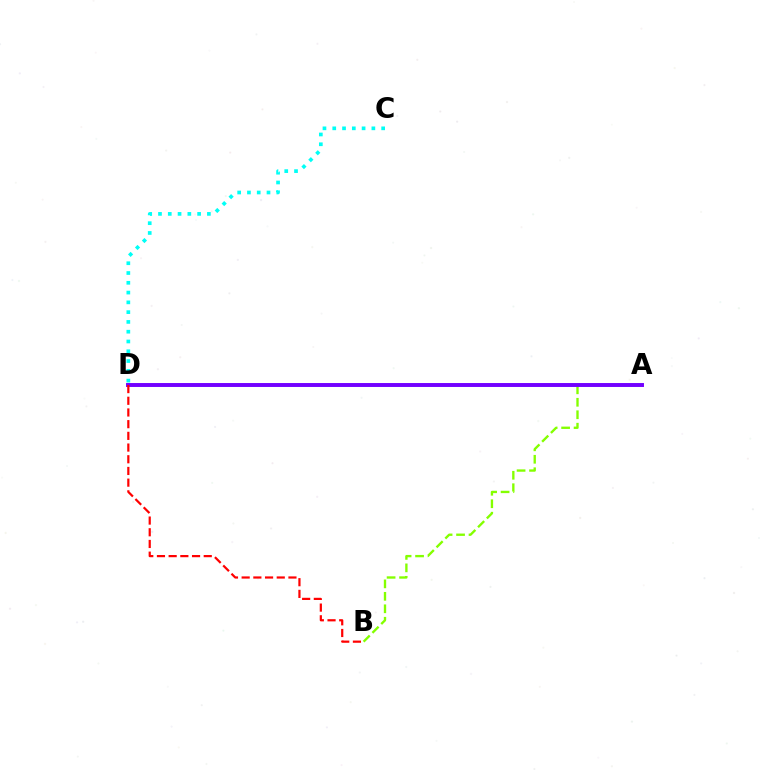{('A', 'B'): [{'color': '#84ff00', 'line_style': 'dashed', 'thickness': 1.69}], ('C', 'D'): [{'color': '#00fff6', 'line_style': 'dotted', 'thickness': 2.66}], ('A', 'D'): [{'color': '#7200ff', 'line_style': 'solid', 'thickness': 2.83}], ('B', 'D'): [{'color': '#ff0000', 'line_style': 'dashed', 'thickness': 1.59}]}